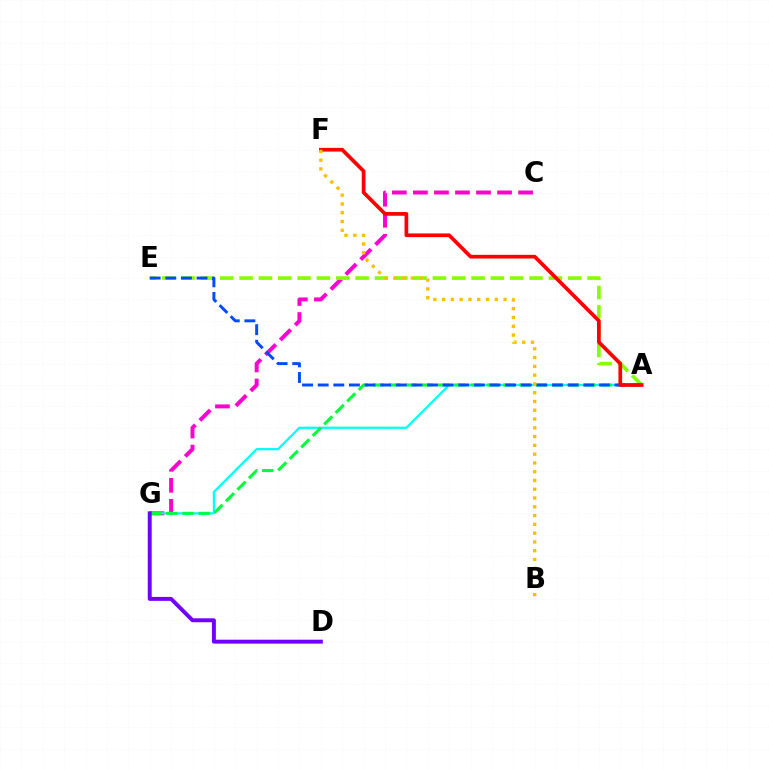{('C', 'G'): [{'color': '#ff00cf', 'line_style': 'dashed', 'thickness': 2.86}], ('A', 'E'): [{'color': '#84ff00', 'line_style': 'dashed', 'thickness': 2.63}, {'color': '#004bff', 'line_style': 'dashed', 'thickness': 2.12}], ('A', 'G'): [{'color': '#00fff6', 'line_style': 'solid', 'thickness': 1.61}, {'color': '#00ff39', 'line_style': 'dashed', 'thickness': 2.21}], ('D', 'G'): [{'color': '#7200ff', 'line_style': 'solid', 'thickness': 2.83}], ('A', 'F'): [{'color': '#ff0000', 'line_style': 'solid', 'thickness': 2.67}], ('B', 'F'): [{'color': '#ffbd00', 'line_style': 'dotted', 'thickness': 2.39}]}